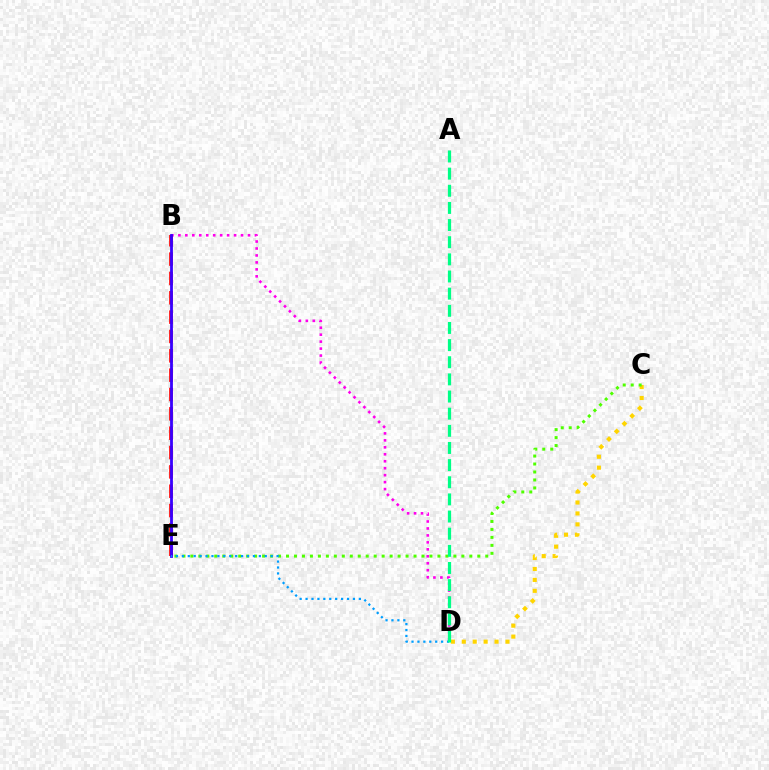{('B', 'D'): [{'color': '#ff00ed', 'line_style': 'dotted', 'thickness': 1.89}], ('B', 'E'): [{'color': '#ff0000', 'line_style': 'dashed', 'thickness': 2.63}, {'color': '#3700ff', 'line_style': 'solid', 'thickness': 2.02}], ('C', 'D'): [{'color': '#ffd500', 'line_style': 'dotted', 'thickness': 2.97}], ('C', 'E'): [{'color': '#4fff00', 'line_style': 'dotted', 'thickness': 2.17}], ('D', 'E'): [{'color': '#009eff', 'line_style': 'dotted', 'thickness': 1.61}], ('A', 'D'): [{'color': '#00ff86', 'line_style': 'dashed', 'thickness': 2.33}]}